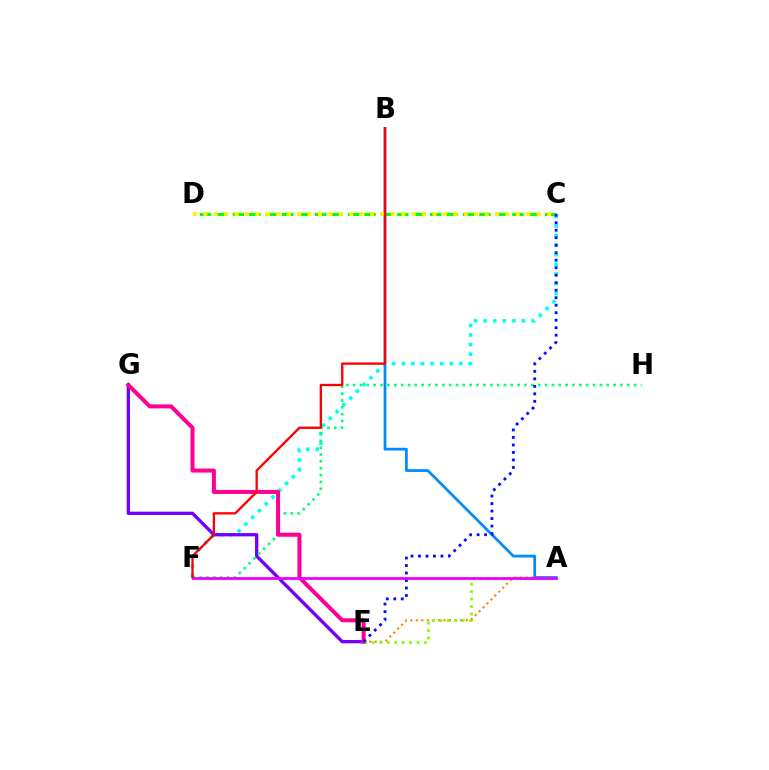{('C', 'F'): [{'color': '#00fff6', 'line_style': 'dotted', 'thickness': 2.6}], ('E', 'G'): [{'color': '#7200ff', 'line_style': 'solid', 'thickness': 2.37}, {'color': '#ff0094', 'line_style': 'solid', 'thickness': 2.9}], ('A', 'E'): [{'color': '#ff7c00', 'line_style': 'dotted', 'thickness': 1.51}, {'color': '#84ff00', 'line_style': 'dotted', 'thickness': 2.03}], ('C', 'D'): [{'color': '#08ff00', 'line_style': 'dashed', 'thickness': 2.23}, {'color': '#fcf500', 'line_style': 'dotted', 'thickness': 2.83}], ('F', 'H'): [{'color': '#00ff74', 'line_style': 'dotted', 'thickness': 1.86}], ('A', 'B'): [{'color': '#008cff', 'line_style': 'solid', 'thickness': 1.99}], ('C', 'E'): [{'color': '#0010ff', 'line_style': 'dotted', 'thickness': 2.04}], ('A', 'F'): [{'color': '#ee00ff', 'line_style': 'solid', 'thickness': 2.01}], ('B', 'F'): [{'color': '#ff0000', 'line_style': 'solid', 'thickness': 1.67}]}